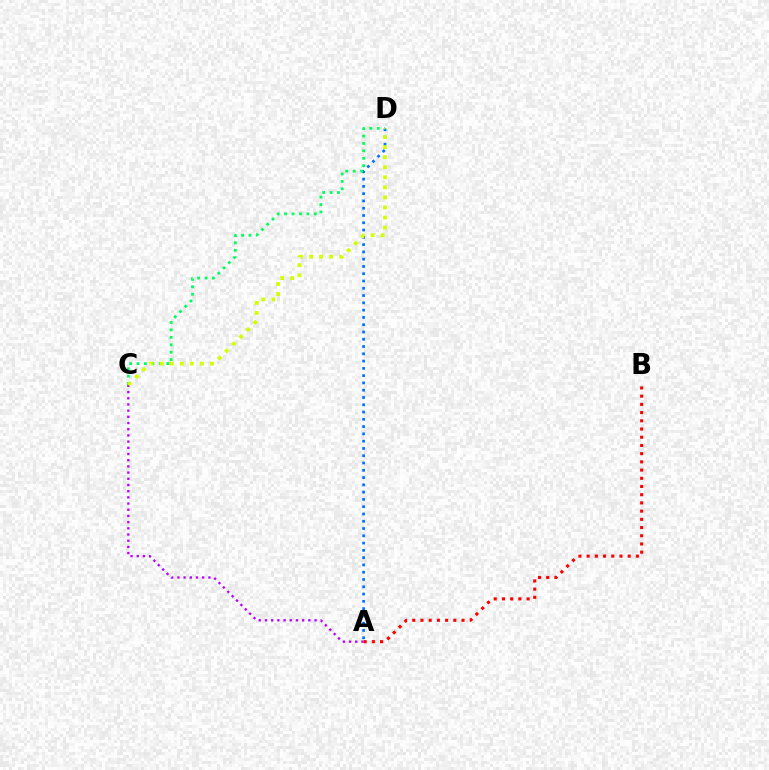{('A', 'D'): [{'color': '#0074ff', 'line_style': 'dotted', 'thickness': 1.98}], ('A', 'C'): [{'color': '#b900ff', 'line_style': 'dotted', 'thickness': 1.68}], ('C', 'D'): [{'color': '#00ff5c', 'line_style': 'dotted', 'thickness': 2.02}, {'color': '#d1ff00', 'line_style': 'dotted', 'thickness': 2.73}], ('A', 'B'): [{'color': '#ff0000', 'line_style': 'dotted', 'thickness': 2.23}]}